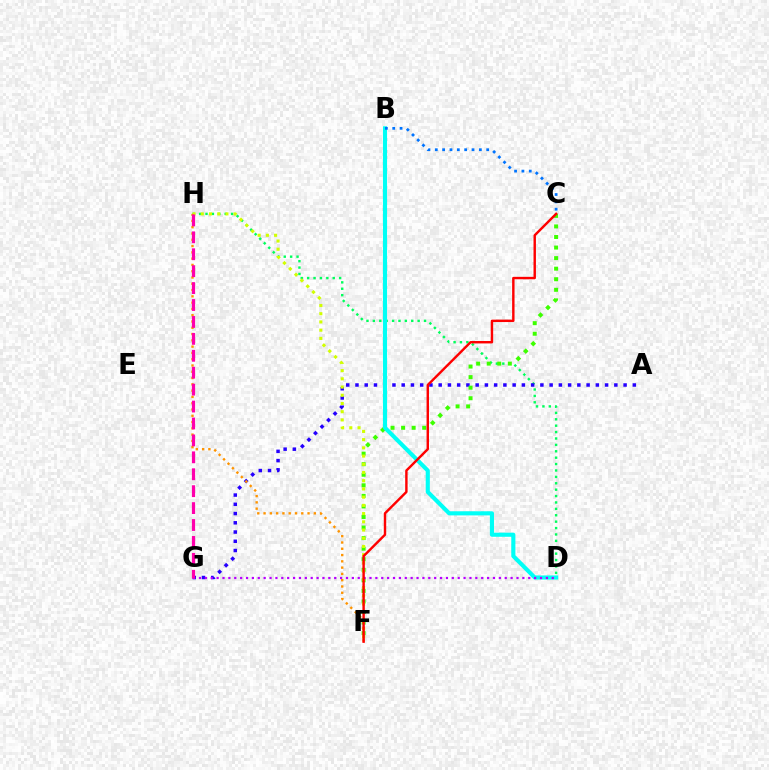{('D', 'H'): [{'color': '#00ff5c', 'line_style': 'dotted', 'thickness': 1.74}], ('A', 'G'): [{'color': '#2500ff', 'line_style': 'dotted', 'thickness': 2.51}], ('C', 'F'): [{'color': '#3dff00', 'line_style': 'dotted', 'thickness': 2.87}, {'color': '#ff0000', 'line_style': 'solid', 'thickness': 1.74}], ('F', 'H'): [{'color': '#d1ff00', 'line_style': 'dotted', 'thickness': 2.23}, {'color': '#ff9400', 'line_style': 'dotted', 'thickness': 1.71}], ('B', 'D'): [{'color': '#00fff6', 'line_style': 'solid', 'thickness': 2.96}], ('D', 'G'): [{'color': '#b900ff', 'line_style': 'dotted', 'thickness': 1.6}], ('G', 'H'): [{'color': '#ff00ac', 'line_style': 'dashed', 'thickness': 2.3}], ('B', 'C'): [{'color': '#0074ff', 'line_style': 'dotted', 'thickness': 2.0}]}